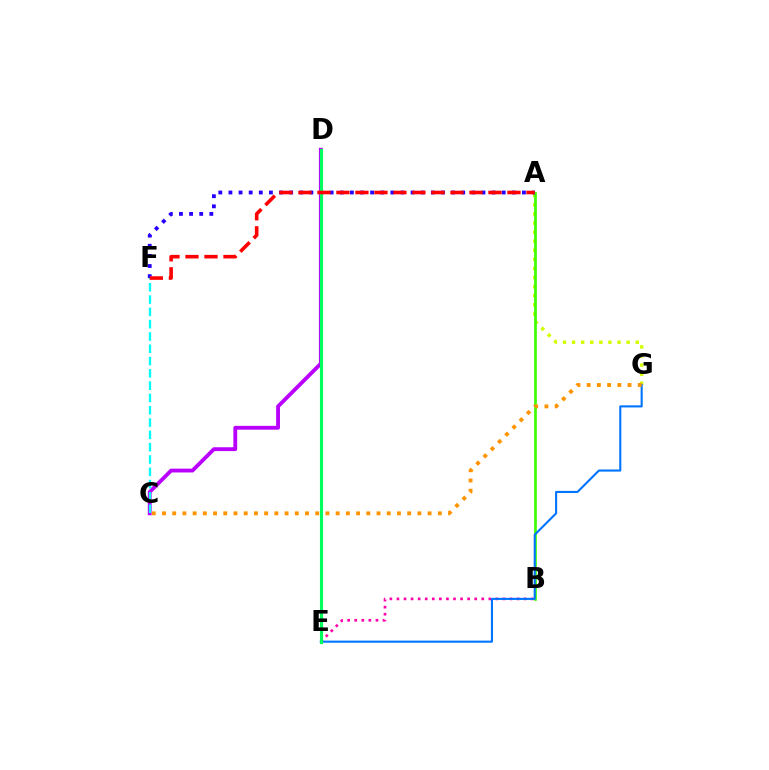{('A', 'G'): [{'color': '#d1ff00', 'line_style': 'dotted', 'thickness': 2.47}], ('B', 'E'): [{'color': '#ff00ac', 'line_style': 'dotted', 'thickness': 1.92}], ('A', 'B'): [{'color': '#3dff00', 'line_style': 'solid', 'thickness': 1.93}], ('E', 'G'): [{'color': '#0074ff', 'line_style': 'solid', 'thickness': 1.51}], ('A', 'F'): [{'color': '#2500ff', 'line_style': 'dotted', 'thickness': 2.75}, {'color': '#ff0000', 'line_style': 'dashed', 'thickness': 2.58}], ('C', 'D'): [{'color': '#b900ff', 'line_style': 'solid', 'thickness': 2.76}], ('C', 'F'): [{'color': '#00fff6', 'line_style': 'dashed', 'thickness': 1.67}], ('C', 'G'): [{'color': '#ff9400', 'line_style': 'dotted', 'thickness': 2.78}], ('D', 'E'): [{'color': '#00ff5c', 'line_style': 'solid', 'thickness': 2.25}]}